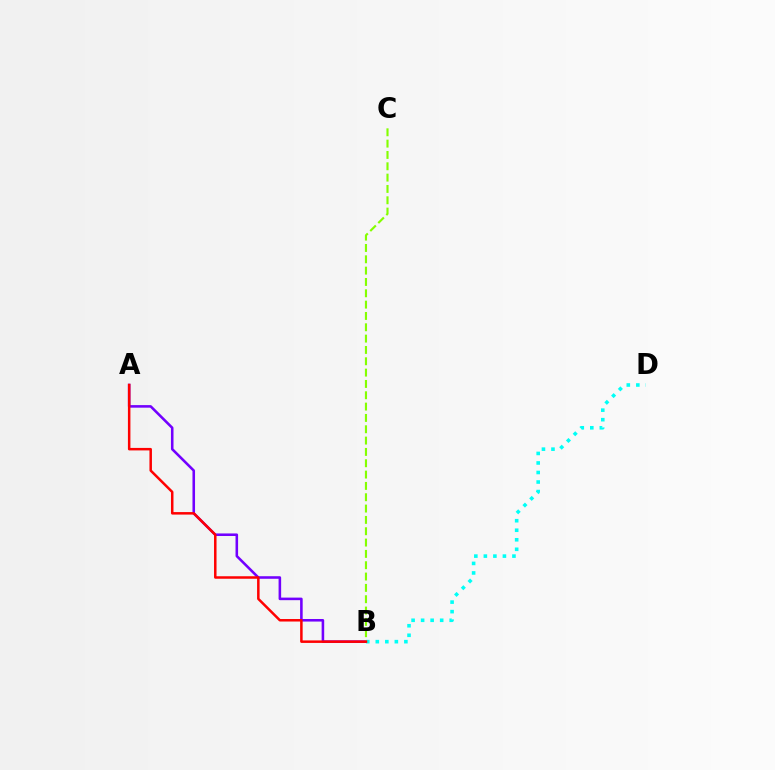{('A', 'B'): [{'color': '#7200ff', 'line_style': 'solid', 'thickness': 1.85}, {'color': '#ff0000', 'line_style': 'solid', 'thickness': 1.8}], ('B', 'D'): [{'color': '#00fff6', 'line_style': 'dotted', 'thickness': 2.59}], ('B', 'C'): [{'color': '#84ff00', 'line_style': 'dashed', 'thickness': 1.54}]}